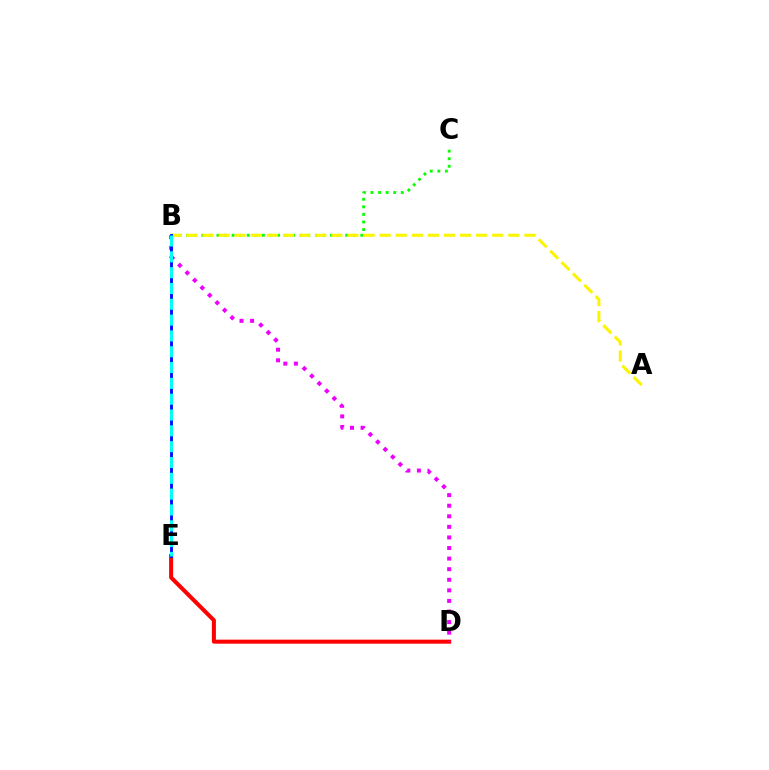{('B', 'C'): [{'color': '#08ff00', 'line_style': 'dotted', 'thickness': 2.06}], ('A', 'B'): [{'color': '#fcf500', 'line_style': 'dashed', 'thickness': 2.19}], ('D', 'E'): [{'color': '#ff0000', 'line_style': 'solid', 'thickness': 2.9}], ('B', 'D'): [{'color': '#ee00ff', 'line_style': 'dotted', 'thickness': 2.87}], ('B', 'E'): [{'color': '#0010ff', 'line_style': 'solid', 'thickness': 2.07}, {'color': '#00fff6', 'line_style': 'dashed', 'thickness': 2.15}]}